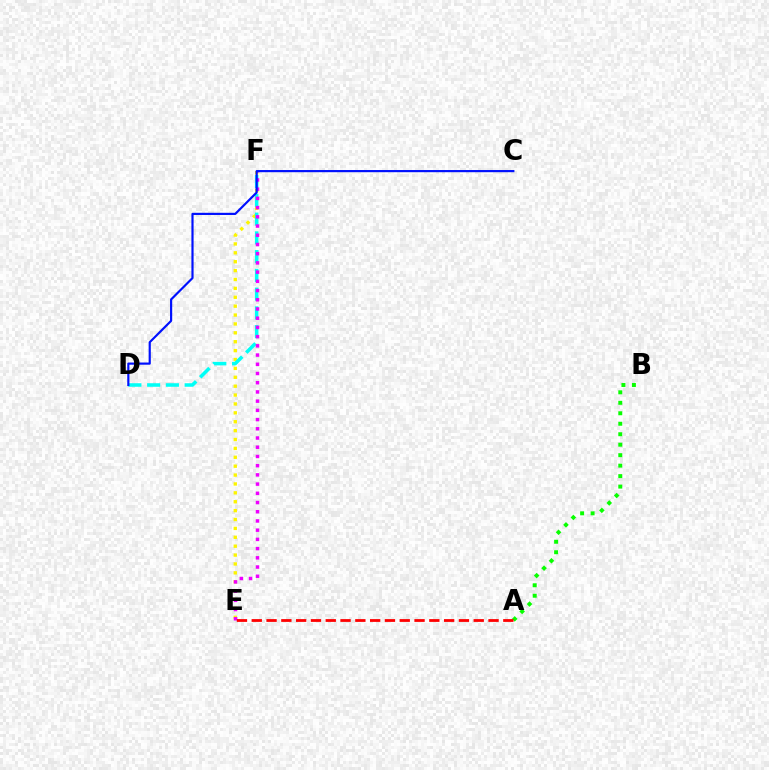{('E', 'F'): [{'color': '#fcf500', 'line_style': 'dotted', 'thickness': 2.42}, {'color': '#ee00ff', 'line_style': 'dotted', 'thickness': 2.5}], ('D', 'F'): [{'color': '#00fff6', 'line_style': 'dashed', 'thickness': 2.55}], ('A', 'B'): [{'color': '#08ff00', 'line_style': 'dotted', 'thickness': 2.85}], ('A', 'E'): [{'color': '#ff0000', 'line_style': 'dashed', 'thickness': 2.01}], ('C', 'D'): [{'color': '#0010ff', 'line_style': 'solid', 'thickness': 1.56}]}